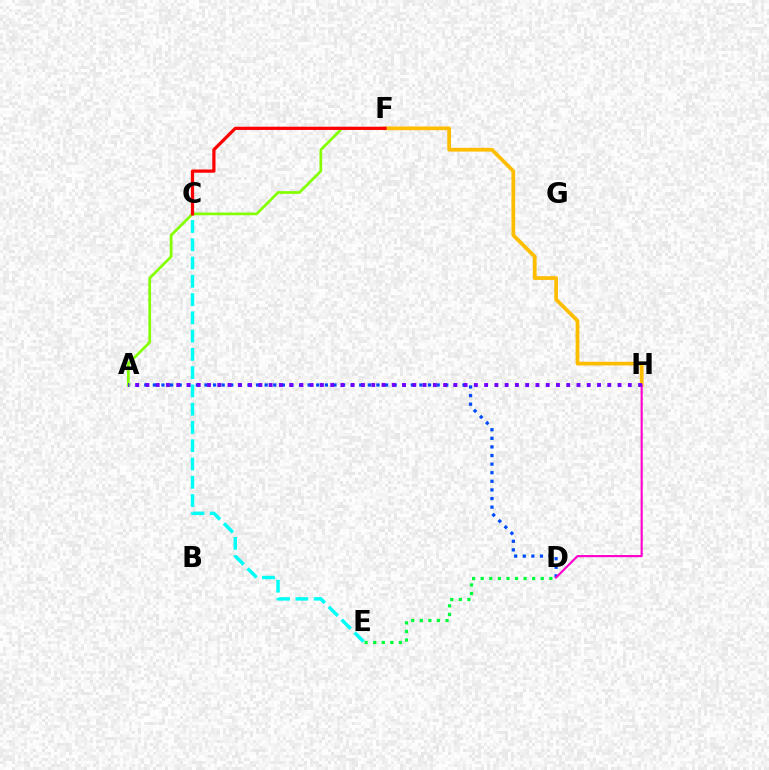{('D', 'E'): [{'color': '#00ff39', 'line_style': 'dotted', 'thickness': 2.33}], ('A', 'D'): [{'color': '#004bff', 'line_style': 'dotted', 'thickness': 2.34}], ('C', 'E'): [{'color': '#00fff6', 'line_style': 'dashed', 'thickness': 2.48}], ('F', 'H'): [{'color': '#ffbd00', 'line_style': 'solid', 'thickness': 2.7}], ('A', 'F'): [{'color': '#84ff00', 'line_style': 'solid', 'thickness': 1.96}], ('D', 'H'): [{'color': '#ff00cf', 'line_style': 'solid', 'thickness': 1.54}], ('C', 'F'): [{'color': '#ff0000', 'line_style': 'solid', 'thickness': 2.33}], ('A', 'H'): [{'color': '#7200ff', 'line_style': 'dotted', 'thickness': 2.79}]}